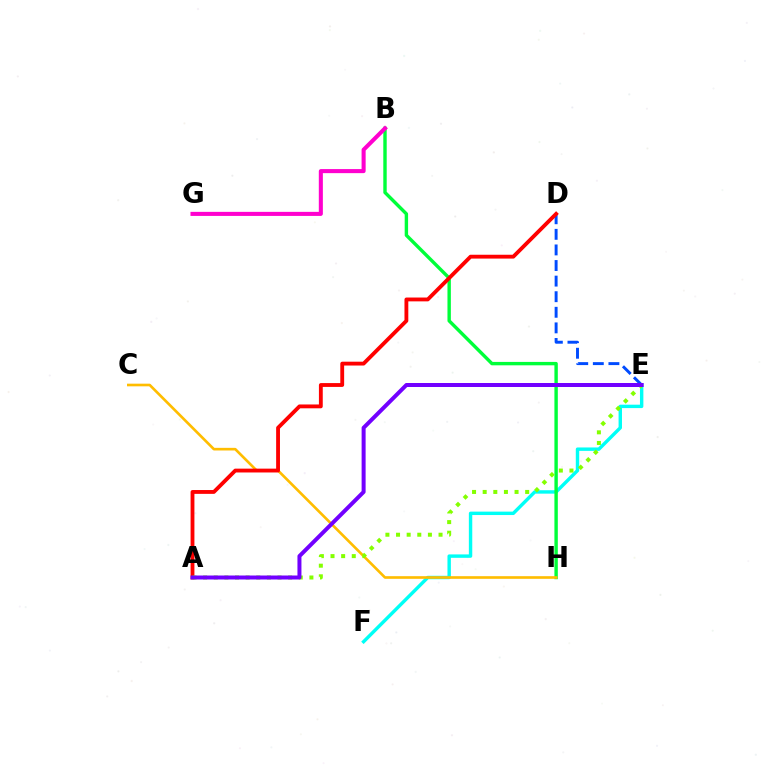{('E', 'F'): [{'color': '#00fff6', 'line_style': 'solid', 'thickness': 2.46}], ('B', 'H'): [{'color': '#00ff39', 'line_style': 'solid', 'thickness': 2.45}], ('B', 'G'): [{'color': '#ff00cf', 'line_style': 'solid', 'thickness': 2.92}], ('D', 'E'): [{'color': '#004bff', 'line_style': 'dashed', 'thickness': 2.12}], ('C', 'H'): [{'color': '#ffbd00', 'line_style': 'solid', 'thickness': 1.9}], ('A', 'D'): [{'color': '#ff0000', 'line_style': 'solid', 'thickness': 2.76}], ('A', 'E'): [{'color': '#84ff00', 'line_style': 'dotted', 'thickness': 2.89}, {'color': '#7200ff', 'line_style': 'solid', 'thickness': 2.88}]}